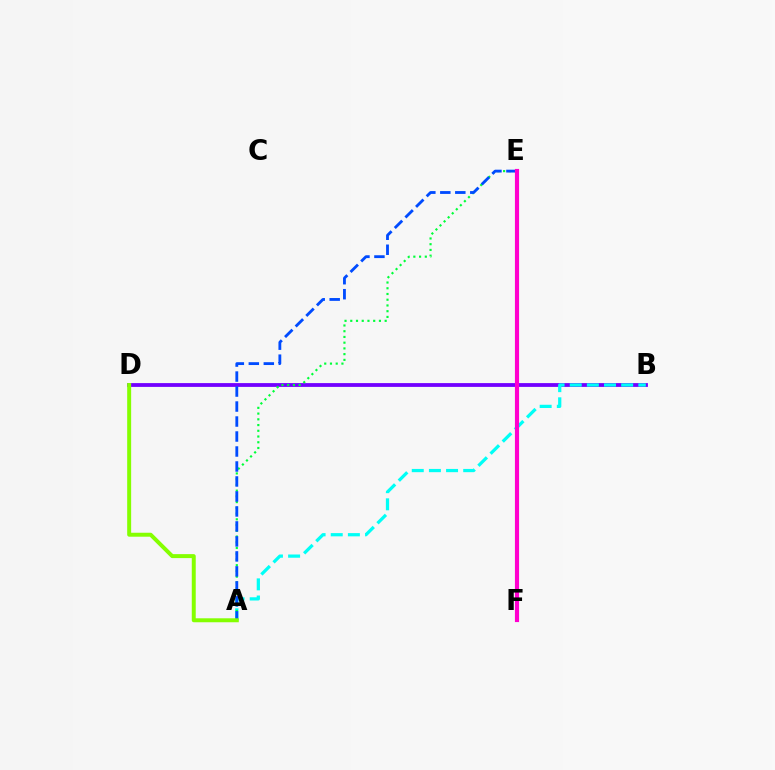{('B', 'D'): [{'color': '#7200ff', 'line_style': 'solid', 'thickness': 2.73}], ('E', 'F'): [{'color': '#ffbd00', 'line_style': 'dotted', 'thickness': 1.99}, {'color': '#ff0000', 'line_style': 'solid', 'thickness': 1.83}, {'color': '#ff00cf', 'line_style': 'solid', 'thickness': 2.98}], ('A', 'B'): [{'color': '#00fff6', 'line_style': 'dashed', 'thickness': 2.33}], ('A', 'E'): [{'color': '#00ff39', 'line_style': 'dotted', 'thickness': 1.56}, {'color': '#004bff', 'line_style': 'dashed', 'thickness': 2.04}], ('A', 'D'): [{'color': '#84ff00', 'line_style': 'solid', 'thickness': 2.85}]}